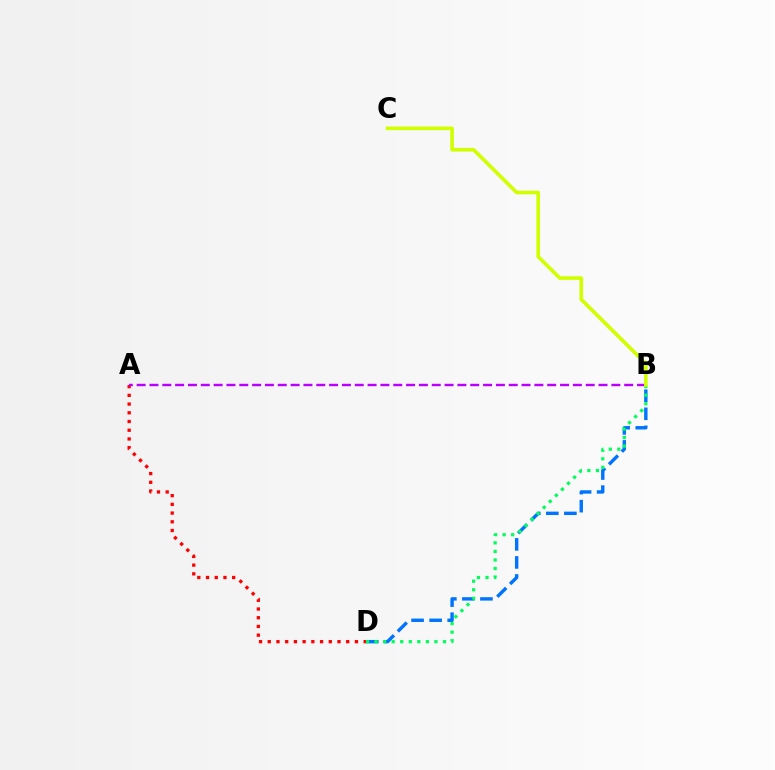{('A', 'D'): [{'color': '#ff0000', 'line_style': 'dotted', 'thickness': 2.37}], ('B', 'D'): [{'color': '#0074ff', 'line_style': 'dashed', 'thickness': 2.45}, {'color': '#00ff5c', 'line_style': 'dotted', 'thickness': 2.32}], ('A', 'B'): [{'color': '#b900ff', 'line_style': 'dashed', 'thickness': 1.74}], ('B', 'C'): [{'color': '#d1ff00', 'line_style': 'solid', 'thickness': 2.6}]}